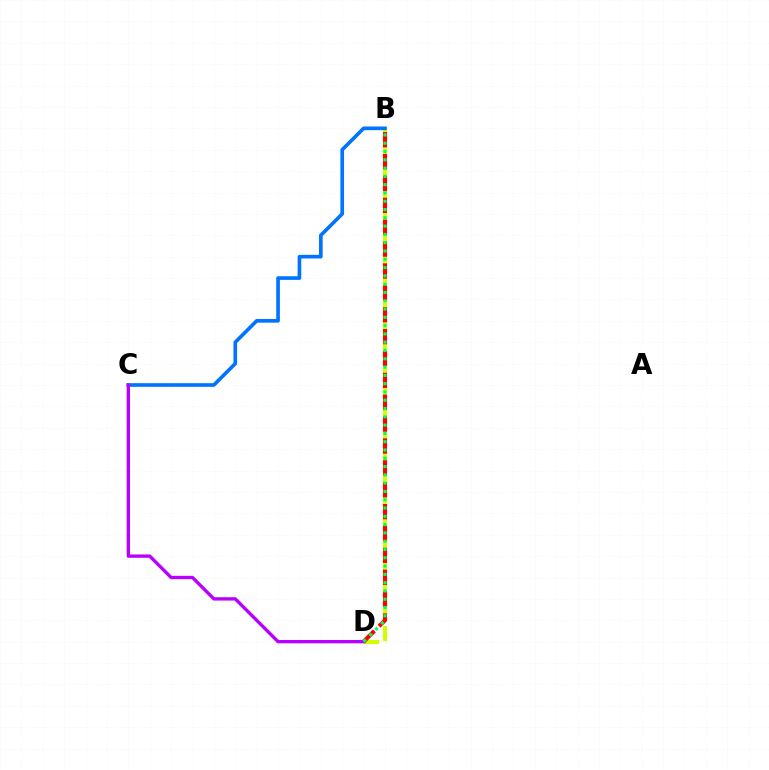{('B', 'D'): [{'color': '#d1ff00', 'line_style': 'dashed', 'thickness': 2.96}, {'color': '#ff0000', 'line_style': 'dashed', 'thickness': 2.97}, {'color': '#00ff5c', 'line_style': 'dotted', 'thickness': 2.25}], ('B', 'C'): [{'color': '#0074ff', 'line_style': 'solid', 'thickness': 2.63}], ('C', 'D'): [{'color': '#b900ff', 'line_style': 'solid', 'thickness': 2.41}]}